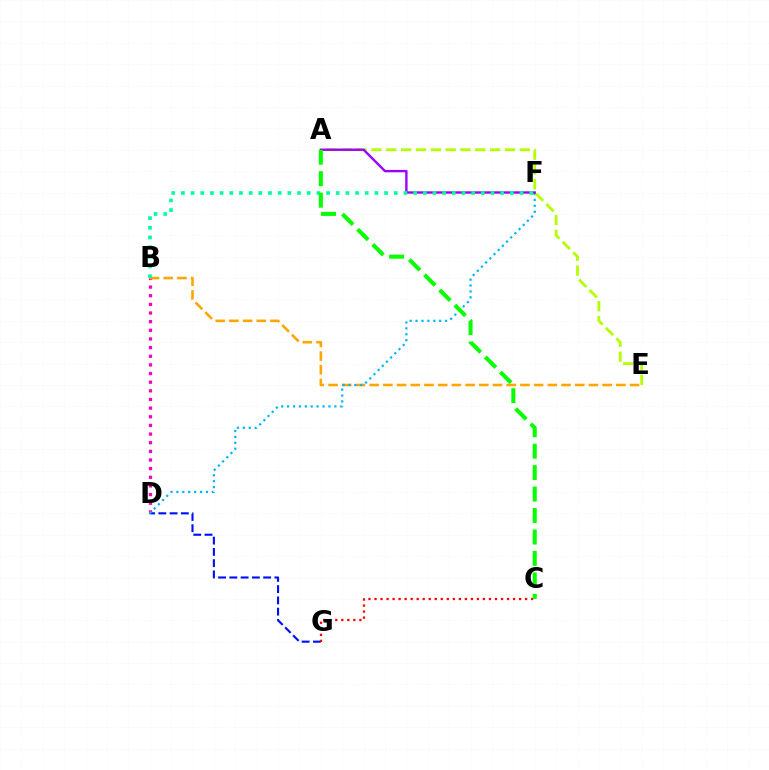{('B', 'D'): [{'color': '#ff00bd', 'line_style': 'dotted', 'thickness': 2.35}], ('B', 'E'): [{'color': '#ffa500', 'line_style': 'dashed', 'thickness': 1.86}], ('D', 'G'): [{'color': '#0010ff', 'line_style': 'dashed', 'thickness': 1.53}], ('D', 'F'): [{'color': '#00b5ff', 'line_style': 'dotted', 'thickness': 1.6}], ('C', 'G'): [{'color': '#ff0000', 'line_style': 'dotted', 'thickness': 1.64}], ('A', 'E'): [{'color': '#b3ff00', 'line_style': 'dashed', 'thickness': 2.02}], ('A', 'F'): [{'color': '#9b00ff', 'line_style': 'solid', 'thickness': 1.71}], ('B', 'F'): [{'color': '#00ff9d', 'line_style': 'dotted', 'thickness': 2.63}], ('A', 'C'): [{'color': '#08ff00', 'line_style': 'dashed', 'thickness': 2.91}]}